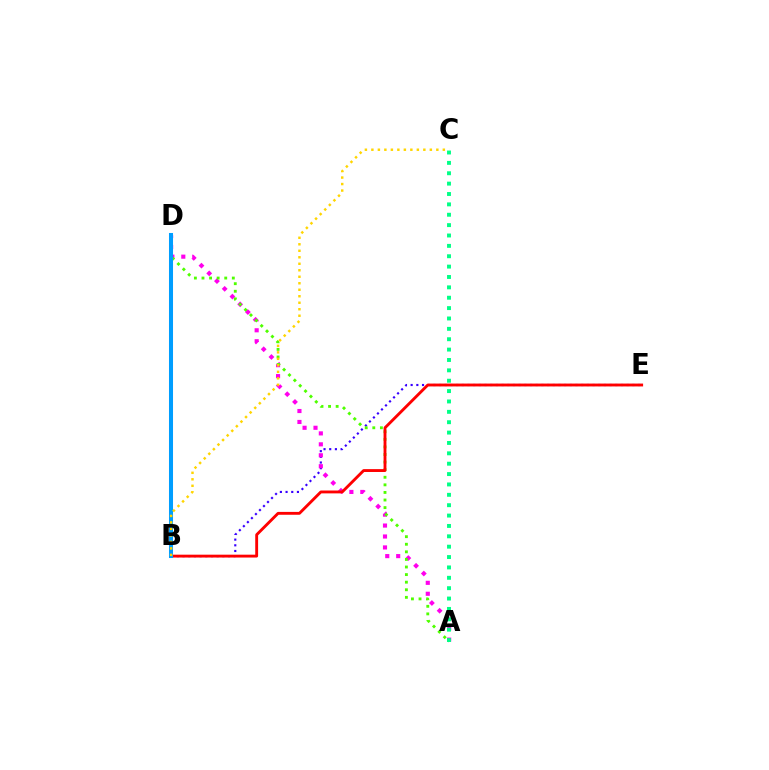{('B', 'E'): [{'color': '#3700ff', 'line_style': 'dotted', 'thickness': 1.54}, {'color': '#ff0000', 'line_style': 'solid', 'thickness': 2.06}], ('A', 'D'): [{'color': '#ff00ed', 'line_style': 'dotted', 'thickness': 2.97}, {'color': '#4fff00', 'line_style': 'dotted', 'thickness': 2.06}], ('B', 'D'): [{'color': '#009eff', 'line_style': 'solid', 'thickness': 2.91}], ('B', 'C'): [{'color': '#ffd500', 'line_style': 'dotted', 'thickness': 1.76}], ('A', 'C'): [{'color': '#00ff86', 'line_style': 'dotted', 'thickness': 2.82}]}